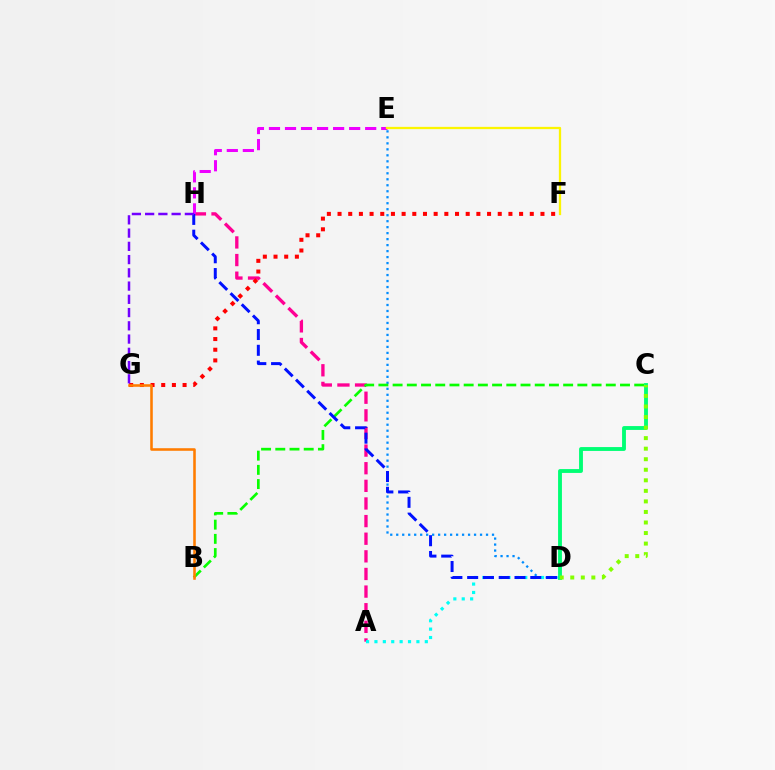{('D', 'E'): [{'color': '#008cff', 'line_style': 'dotted', 'thickness': 1.63}], ('A', 'H'): [{'color': '#ff0094', 'line_style': 'dashed', 'thickness': 2.39}], ('F', 'G'): [{'color': '#ff0000', 'line_style': 'dotted', 'thickness': 2.9}], ('A', 'D'): [{'color': '#00fff6', 'line_style': 'dotted', 'thickness': 2.28}], ('E', 'H'): [{'color': '#ee00ff', 'line_style': 'dashed', 'thickness': 2.18}], ('E', 'F'): [{'color': '#fcf500', 'line_style': 'solid', 'thickness': 1.64}], ('B', 'C'): [{'color': '#08ff00', 'line_style': 'dashed', 'thickness': 1.93}], ('D', 'H'): [{'color': '#0010ff', 'line_style': 'dashed', 'thickness': 2.14}], ('C', 'D'): [{'color': '#00ff74', 'line_style': 'solid', 'thickness': 2.78}, {'color': '#84ff00', 'line_style': 'dotted', 'thickness': 2.87}], ('G', 'H'): [{'color': '#7200ff', 'line_style': 'dashed', 'thickness': 1.8}], ('B', 'G'): [{'color': '#ff7c00', 'line_style': 'solid', 'thickness': 1.85}]}